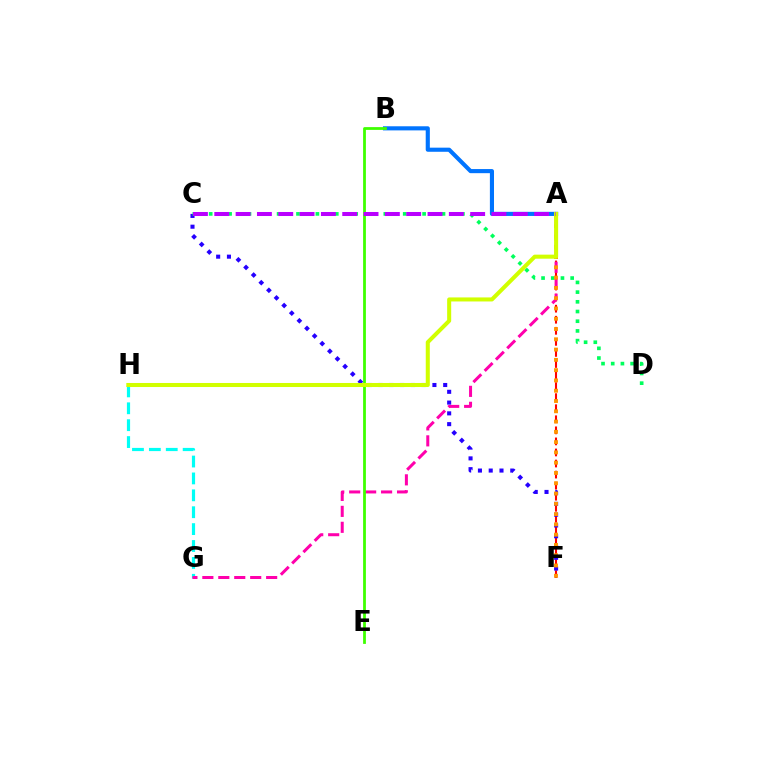{('G', 'H'): [{'color': '#00fff6', 'line_style': 'dashed', 'thickness': 2.29}], ('A', 'F'): [{'color': '#ff0000', 'line_style': 'dashed', 'thickness': 1.5}, {'color': '#ff9400', 'line_style': 'dotted', 'thickness': 2.79}], ('A', 'G'): [{'color': '#ff00ac', 'line_style': 'dashed', 'thickness': 2.17}], ('A', 'B'): [{'color': '#0074ff', 'line_style': 'solid', 'thickness': 2.96}], ('C', 'F'): [{'color': '#2500ff', 'line_style': 'dotted', 'thickness': 2.93}], ('C', 'D'): [{'color': '#00ff5c', 'line_style': 'dotted', 'thickness': 2.64}], ('B', 'E'): [{'color': '#3dff00', 'line_style': 'solid', 'thickness': 2.0}], ('A', 'H'): [{'color': '#d1ff00', 'line_style': 'solid', 'thickness': 2.91}], ('A', 'C'): [{'color': '#b900ff', 'line_style': 'dashed', 'thickness': 2.9}]}